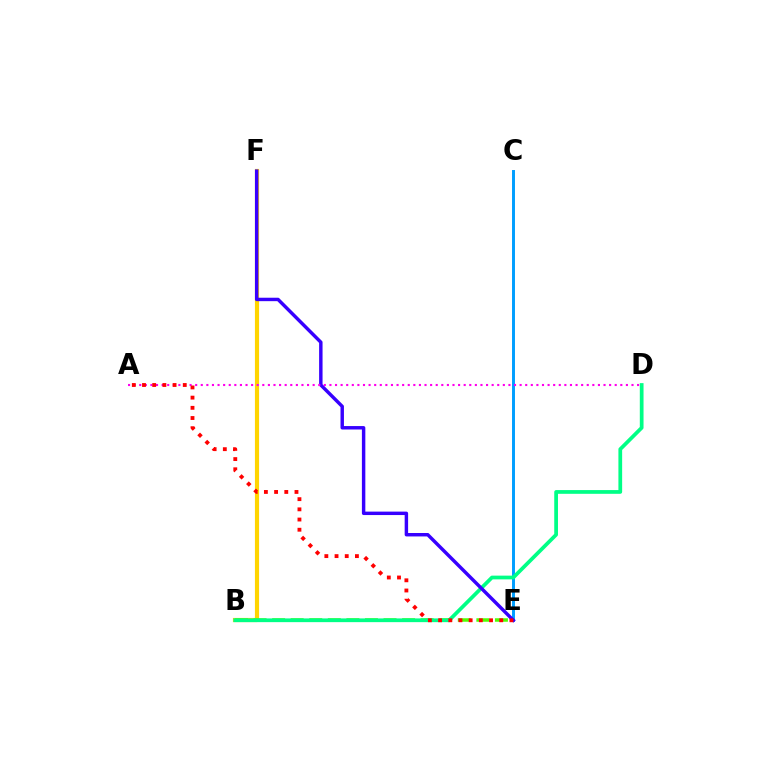{('C', 'E'): [{'color': '#009eff', 'line_style': 'solid', 'thickness': 2.12}], ('B', 'F'): [{'color': '#ffd500', 'line_style': 'solid', 'thickness': 2.99}], ('B', 'E'): [{'color': '#4fff00', 'line_style': 'dashed', 'thickness': 2.52}], ('B', 'D'): [{'color': '#00ff86', 'line_style': 'solid', 'thickness': 2.69}], ('E', 'F'): [{'color': '#3700ff', 'line_style': 'solid', 'thickness': 2.48}], ('A', 'D'): [{'color': '#ff00ed', 'line_style': 'dotted', 'thickness': 1.52}], ('A', 'E'): [{'color': '#ff0000', 'line_style': 'dotted', 'thickness': 2.77}]}